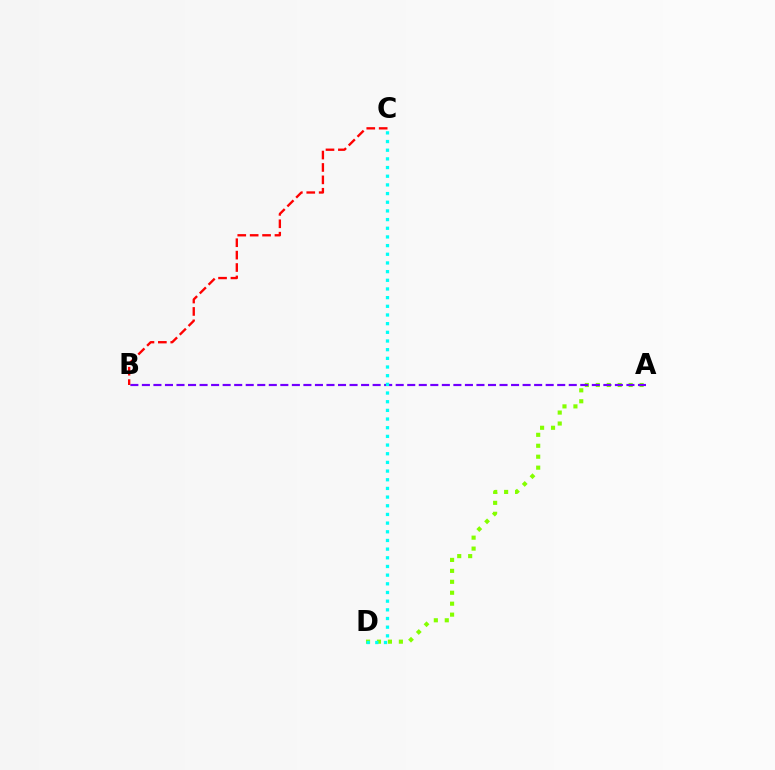{('A', 'D'): [{'color': '#84ff00', 'line_style': 'dotted', 'thickness': 2.97}], ('A', 'B'): [{'color': '#7200ff', 'line_style': 'dashed', 'thickness': 1.57}], ('C', 'D'): [{'color': '#00fff6', 'line_style': 'dotted', 'thickness': 2.36}], ('B', 'C'): [{'color': '#ff0000', 'line_style': 'dashed', 'thickness': 1.68}]}